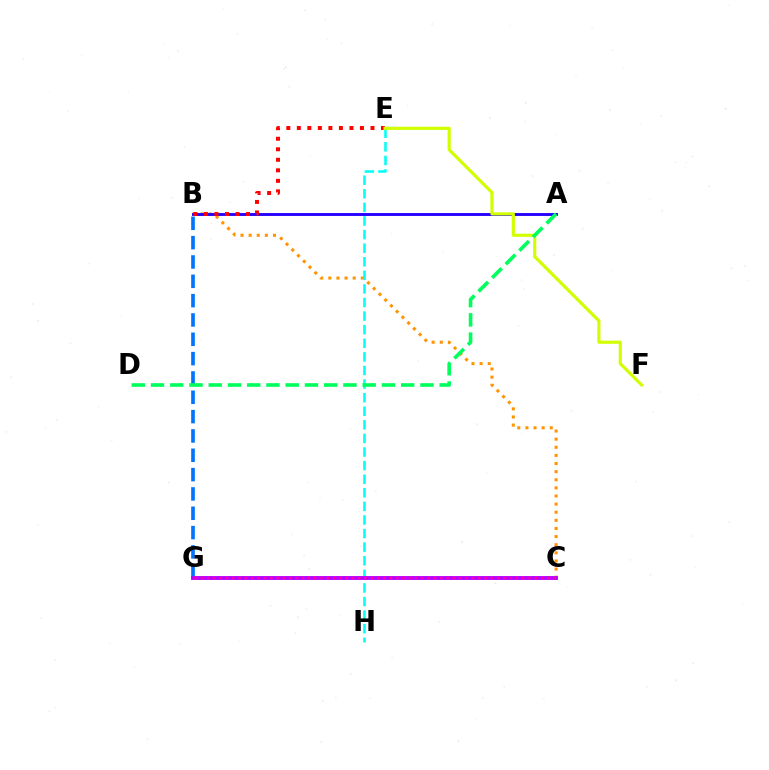{('C', 'G'): [{'color': '#3dff00', 'line_style': 'dotted', 'thickness': 1.97}, {'color': '#b900ff', 'line_style': 'solid', 'thickness': 2.79}, {'color': '#ff00ac', 'line_style': 'dotted', 'thickness': 1.71}], ('B', 'C'): [{'color': '#ff9400', 'line_style': 'dotted', 'thickness': 2.21}], ('B', 'G'): [{'color': '#0074ff', 'line_style': 'dashed', 'thickness': 2.63}], ('A', 'B'): [{'color': '#2500ff', 'line_style': 'solid', 'thickness': 2.08}], ('B', 'E'): [{'color': '#ff0000', 'line_style': 'dotted', 'thickness': 2.86}], ('E', 'H'): [{'color': '#00fff6', 'line_style': 'dashed', 'thickness': 1.85}], ('E', 'F'): [{'color': '#d1ff00', 'line_style': 'solid', 'thickness': 2.28}], ('A', 'D'): [{'color': '#00ff5c', 'line_style': 'dashed', 'thickness': 2.61}]}